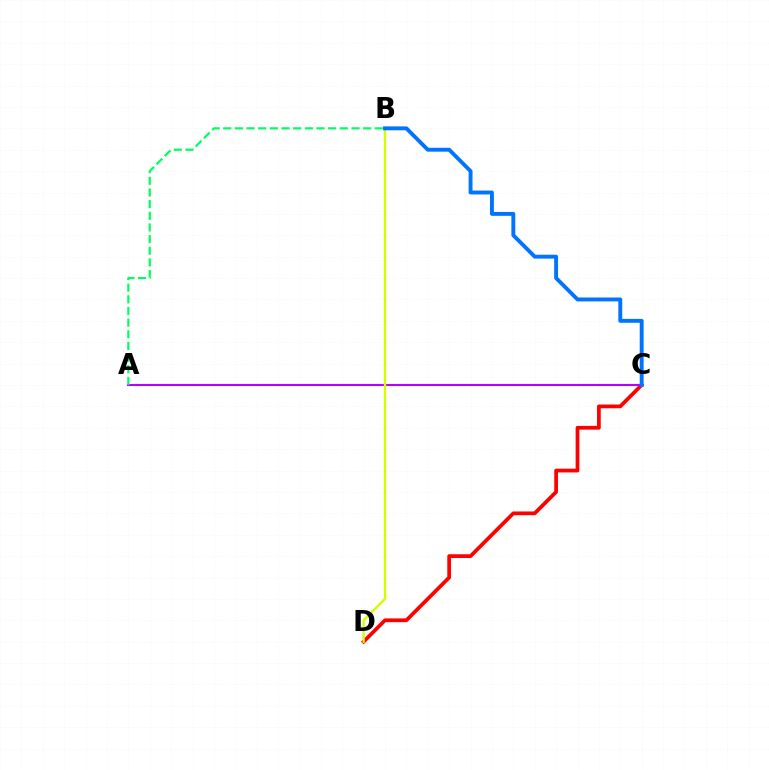{('C', 'D'): [{'color': '#ff0000', 'line_style': 'solid', 'thickness': 2.69}], ('A', 'C'): [{'color': '#b900ff', 'line_style': 'solid', 'thickness': 1.51}], ('A', 'B'): [{'color': '#00ff5c', 'line_style': 'dashed', 'thickness': 1.58}], ('B', 'D'): [{'color': '#d1ff00', 'line_style': 'solid', 'thickness': 1.68}], ('B', 'C'): [{'color': '#0074ff', 'line_style': 'solid', 'thickness': 2.81}]}